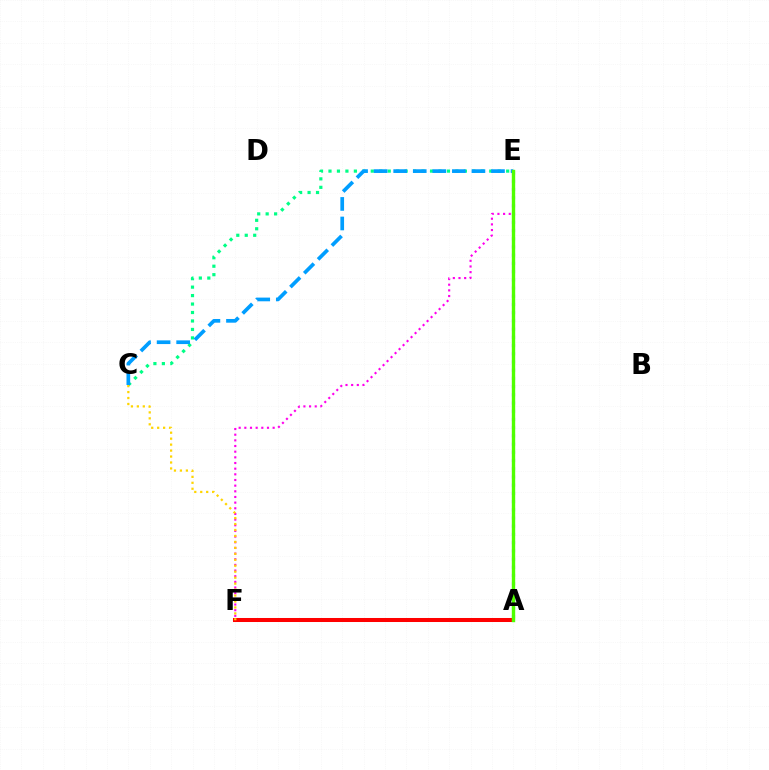{('A', 'E'): [{'color': '#3700ff', 'line_style': 'dotted', 'thickness': 2.23}, {'color': '#4fff00', 'line_style': 'solid', 'thickness': 2.43}], ('E', 'F'): [{'color': '#ff00ed', 'line_style': 'dotted', 'thickness': 1.54}], ('C', 'E'): [{'color': '#00ff86', 'line_style': 'dotted', 'thickness': 2.3}, {'color': '#009eff', 'line_style': 'dashed', 'thickness': 2.66}], ('A', 'F'): [{'color': '#ff0000', 'line_style': 'solid', 'thickness': 2.9}], ('C', 'F'): [{'color': '#ffd500', 'line_style': 'dotted', 'thickness': 1.62}]}